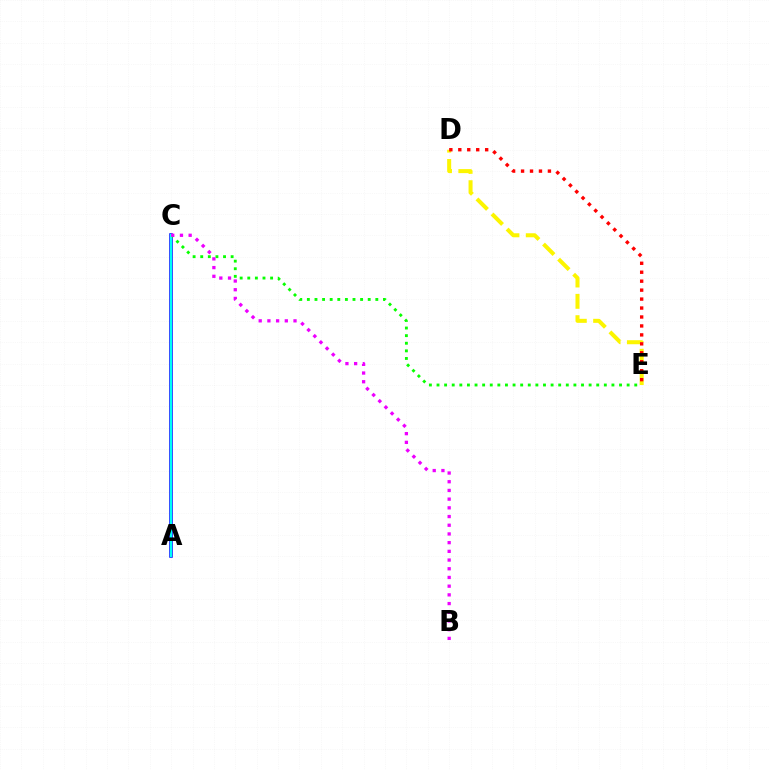{('A', 'C'): [{'color': '#0010ff', 'line_style': 'solid', 'thickness': 2.55}, {'color': '#00fff6', 'line_style': 'solid', 'thickness': 1.54}], ('C', 'E'): [{'color': '#08ff00', 'line_style': 'dotted', 'thickness': 2.07}], ('B', 'C'): [{'color': '#ee00ff', 'line_style': 'dotted', 'thickness': 2.36}], ('D', 'E'): [{'color': '#fcf500', 'line_style': 'dashed', 'thickness': 2.89}, {'color': '#ff0000', 'line_style': 'dotted', 'thickness': 2.43}]}